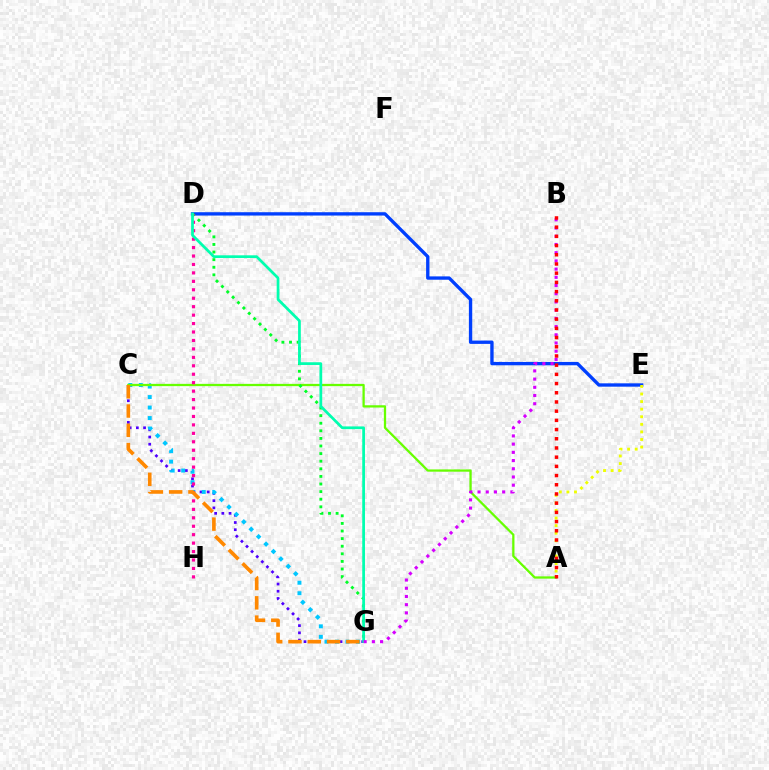{('D', 'E'): [{'color': '#003fff', 'line_style': 'solid', 'thickness': 2.41}], ('C', 'G'): [{'color': '#4f00ff', 'line_style': 'dotted', 'thickness': 1.96}, {'color': '#00c7ff', 'line_style': 'dotted', 'thickness': 2.85}, {'color': '#ff8800', 'line_style': 'dashed', 'thickness': 2.62}], ('A', 'C'): [{'color': '#66ff00', 'line_style': 'solid', 'thickness': 1.64}], ('D', 'G'): [{'color': '#00ff27', 'line_style': 'dotted', 'thickness': 2.06}, {'color': '#00ffaf', 'line_style': 'solid', 'thickness': 1.97}], ('D', 'H'): [{'color': '#ff00a0', 'line_style': 'dotted', 'thickness': 2.29}], ('A', 'E'): [{'color': '#eeff00', 'line_style': 'dotted', 'thickness': 2.06}], ('B', 'G'): [{'color': '#d600ff', 'line_style': 'dotted', 'thickness': 2.23}], ('A', 'B'): [{'color': '#ff0000', 'line_style': 'dotted', 'thickness': 2.5}]}